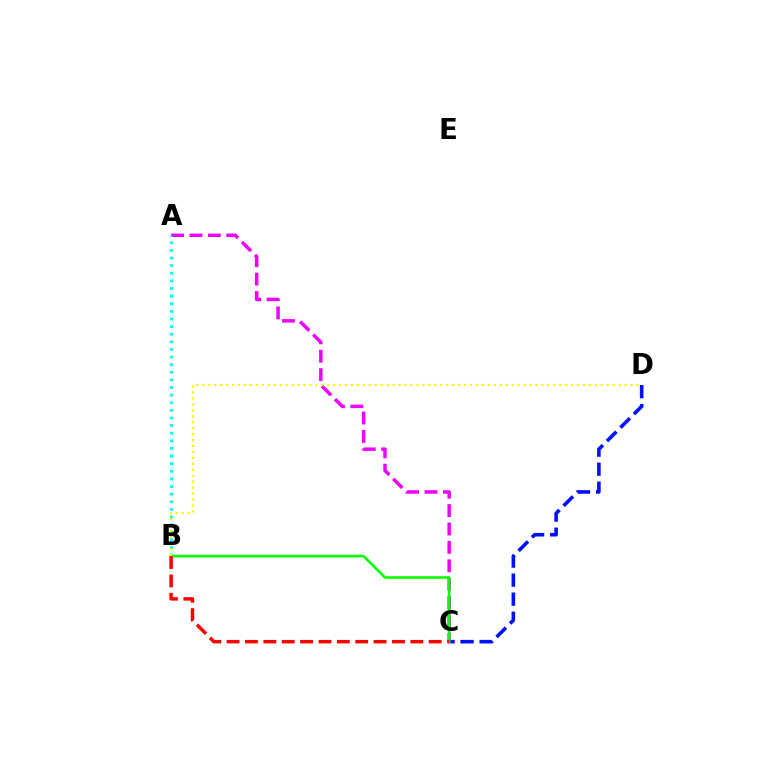{('A', 'C'): [{'color': '#ee00ff', 'line_style': 'dashed', 'thickness': 2.5}], ('C', 'D'): [{'color': '#0010ff', 'line_style': 'dashed', 'thickness': 2.59}], ('A', 'B'): [{'color': '#00fff6', 'line_style': 'dotted', 'thickness': 2.07}], ('B', 'C'): [{'color': '#08ff00', 'line_style': 'solid', 'thickness': 1.89}, {'color': '#ff0000', 'line_style': 'dashed', 'thickness': 2.5}], ('B', 'D'): [{'color': '#fcf500', 'line_style': 'dotted', 'thickness': 1.62}]}